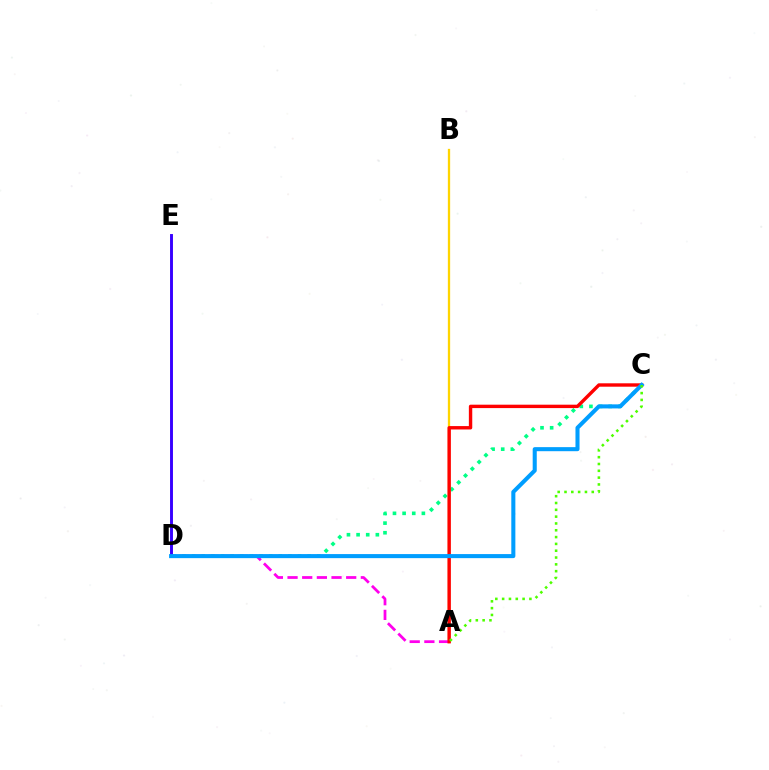{('C', 'D'): [{'color': '#00ff86', 'line_style': 'dotted', 'thickness': 2.62}, {'color': '#009eff', 'line_style': 'solid', 'thickness': 2.92}], ('D', 'E'): [{'color': '#3700ff', 'line_style': 'solid', 'thickness': 2.1}], ('A', 'B'): [{'color': '#ffd500', 'line_style': 'solid', 'thickness': 1.65}], ('A', 'D'): [{'color': '#ff00ed', 'line_style': 'dashed', 'thickness': 1.99}], ('A', 'C'): [{'color': '#ff0000', 'line_style': 'solid', 'thickness': 2.45}, {'color': '#4fff00', 'line_style': 'dotted', 'thickness': 1.85}]}